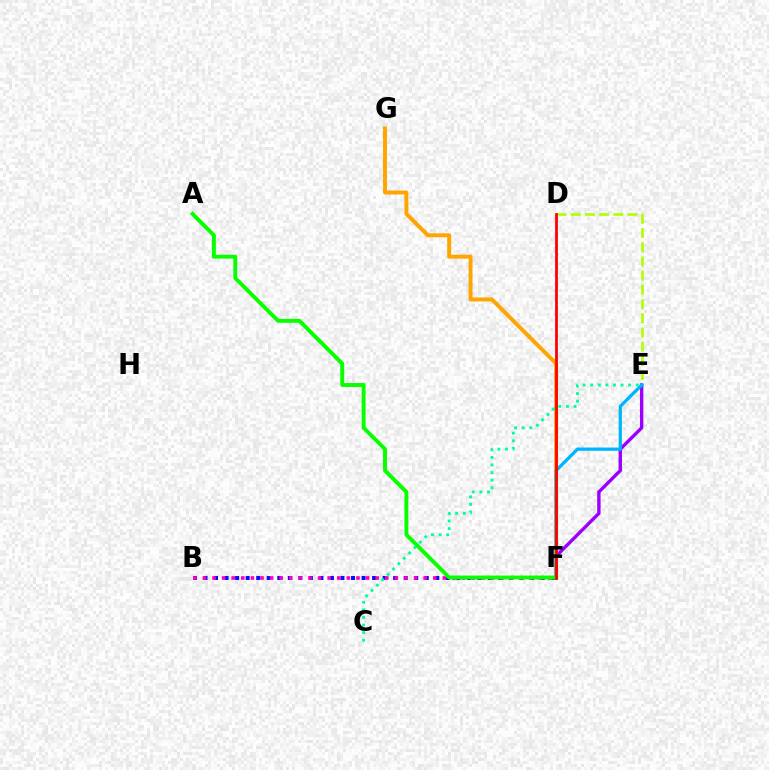{('B', 'F'): [{'color': '#0010ff', 'line_style': 'dotted', 'thickness': 2.86}, {'color': '#ff00bd', 'line_style': 'dotted', 'thickness': 2.61}], ('D', 'E'): [{'color': '#b3ff00', 'line_style': 'dashed', 'thickness': 1.93}], ('E', 'F'): [{'color': '#9b00ff', 'line_style': 'solid', 'thickness': 2.44}, {'color': '#00b5ff', 'line_style': 'solid', 'thickness': 2.35}], ('F', 'G'): [{'color': '#ffa500', 'line_style': 'solid', 'thickness': 2.84}], ('A', 'F'): [{'color': '#08ff00', 'line_style': 'solid', 'thickness': 2.82}], ('C', 'E'): [{'color': '#00ff9d', 'line_style': 'dotted', 'thickness': 2.06}], ('D', 'F'): [{'color': '#ff0000', 'line_style': 'solid', 'thickness': 2.0}]}